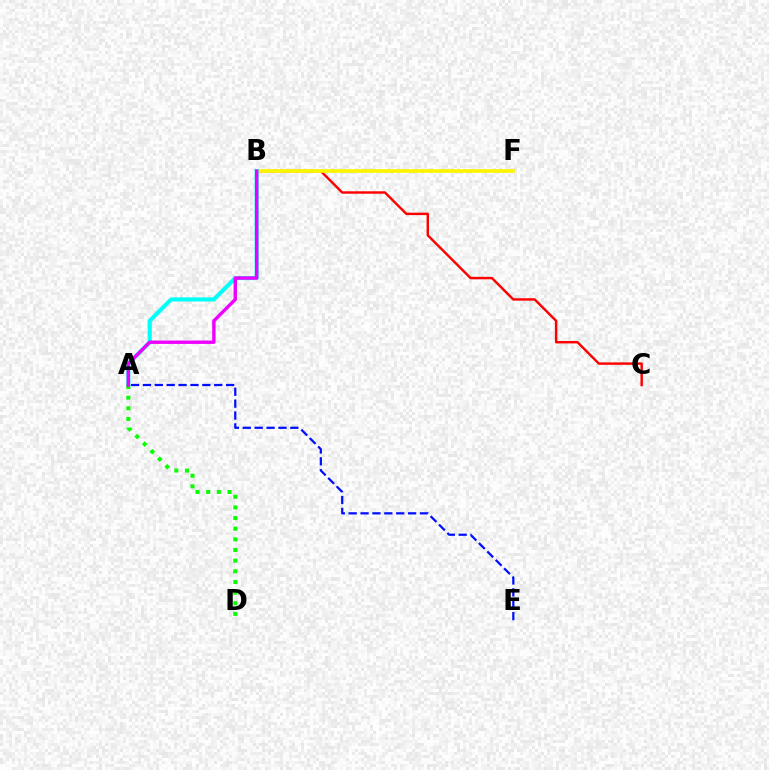{('B', 'C'): [{'color': '#ff0000', 'line_style': 'solid', 'thickness': 1.74}], ('B', 'F'): [{'color': '#fcf500', 'line_style': 'solid', 'thickness': 2.64}], ('A', 'B'): [{'color': '#00fff6', 'line_style': 'solid', 'thickness': 2.96}, {'color': '#ee00ff', 'line_style': 'solid', 'thickness': 2.43}], ('A', 'D'): [{'color': '#08ff00', 'line_style': 'dotted', 'thickness': 2.89}], ('A', 'E'): [{'color': '#0010ff', 'line_style': 'dashed', 'thickness': 1.61}]}